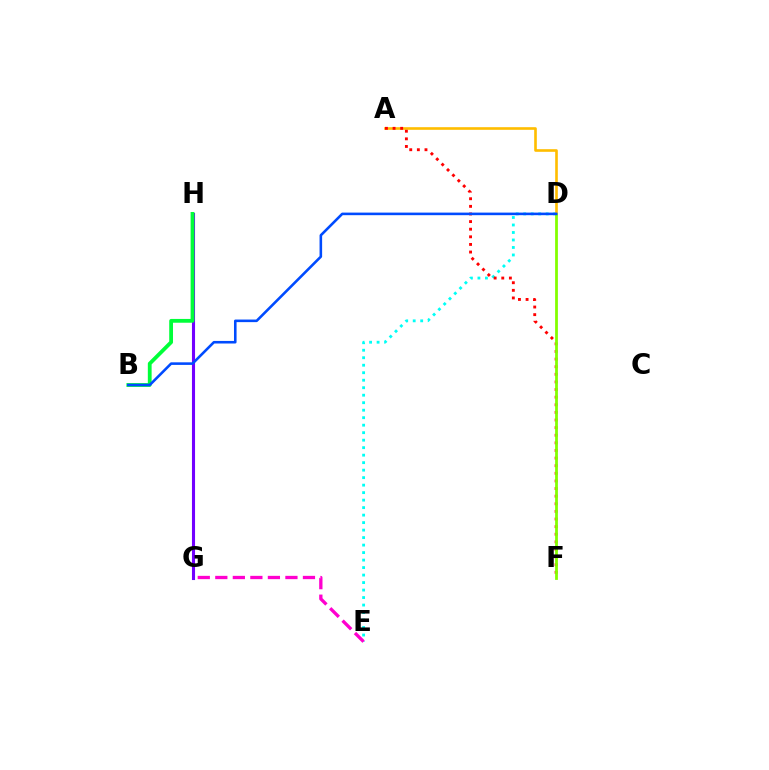{('D', 'E'): [{'color': '#00fff6', 'line_style': 'dotted', 'thickness': 2.04}], ('E', 'G'): [{'color': '#ff00cf', 'line_style': 'dashed', 'thickness': 2.38}], ('A', 'D'): [{'color': '#ffbd00', 'line_style': 'solid', 'thickness': 1.89}], ('A', 'F'): [{'color': '#ff0000', 'line_style': 'dotted', 'thickness': 2.07}], ('G', 'H'): [{'color': '#7200ff', 'line_style': 'solid', 'thickness': 2.22}], ('B', 'H'): [{'color': '#00ff39', 'line_style': 'solid', 'thickness': 2.73}], ('D', 'F'): [{'color': '#84ff00', 'line_style': 'solid', 'thickness': 2.0}], ('B', 'D'): [{'color': '#004bff', 'line_style': 'solid', 'thickness': 1.86}]}